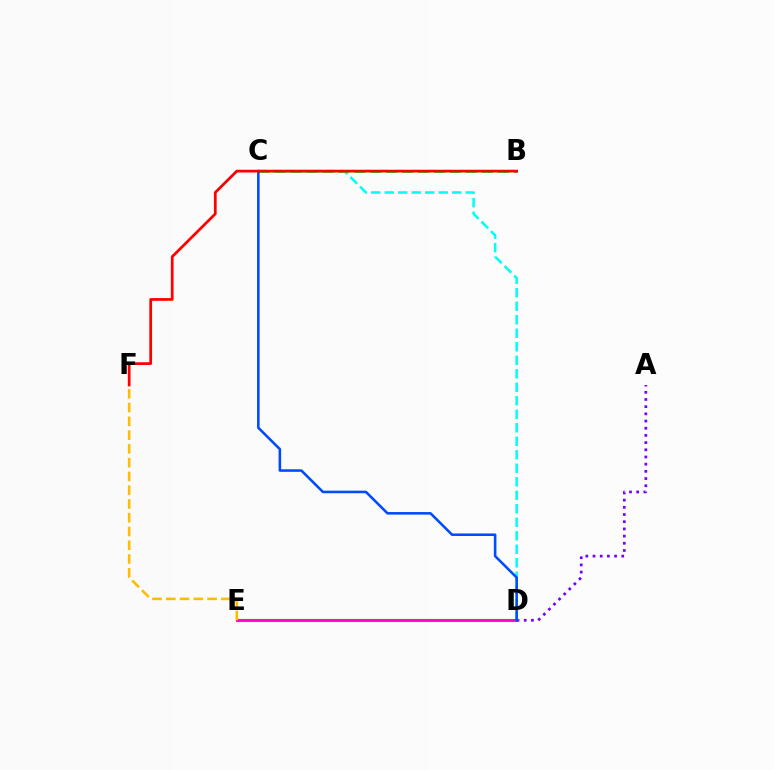{('A', 'D'): [{'color': '#7200ff', 'line_style': 'dotted', 'thickness': 1.95}], ('D', 'E'): [{'color': '#84ff00', 'line_style': 'solid', 'thickness': 1.61}, {'color': '#ff00cf', 'line_style': 'solid', 'thickness': 2.06}], ('C', 'D'): [{'color': '#00fff6', 'line_style': 'dashed', 'thickness': 1.83}, {'color': '#004bff', 'line_style': 'solid', 'thickness': 1.85}], ('B', 'C'): [{'color': '#00ff39', 'line_style': 'dashed', 'thickness': 2.17}], ('E', 'F'): [{'color': '#ffbd00', 'line_style': 'dashed', 'thickness': 1.87}], ('B', 'F'): [{'color': '#ff0000', 'line_style': 'solid', 'thickness': 1.97}]}